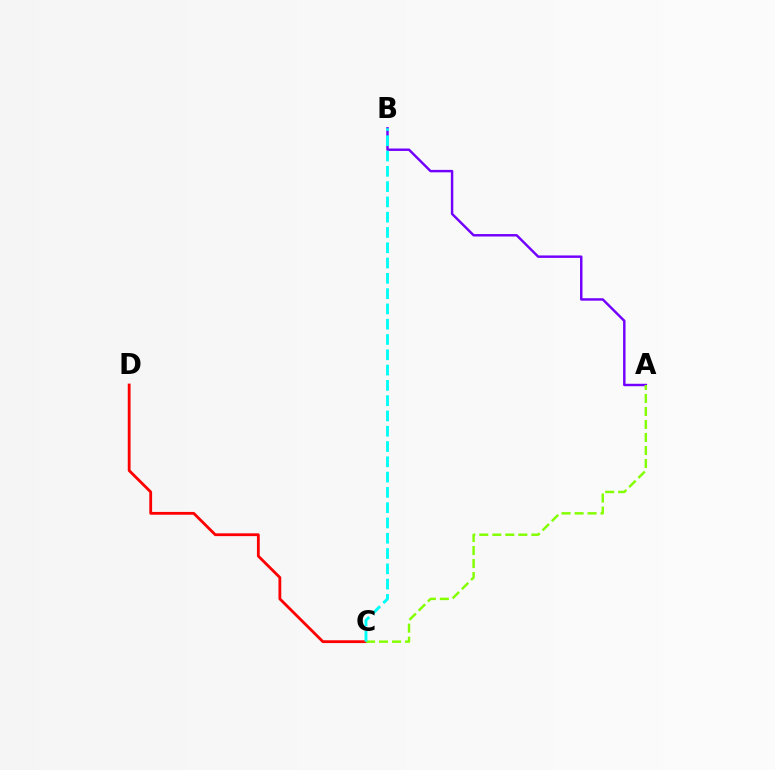{('C', 'D'): [{'color': '#ff0000', 'line_style': 'solid', 'thickness': 2.02}], ('A', 'B'): [{'color': '#7200ff', 'line_style': 'solid', 'thickness': 1.76}], ('A', 'C'): [{'color': '#84ff00', 'line_style': 'dashed', 'thickness': 1.77}], ('B', 'C'): [{'color': '#00fff6', 'line_style': 'dashed', 'thickness': 2.08}]}